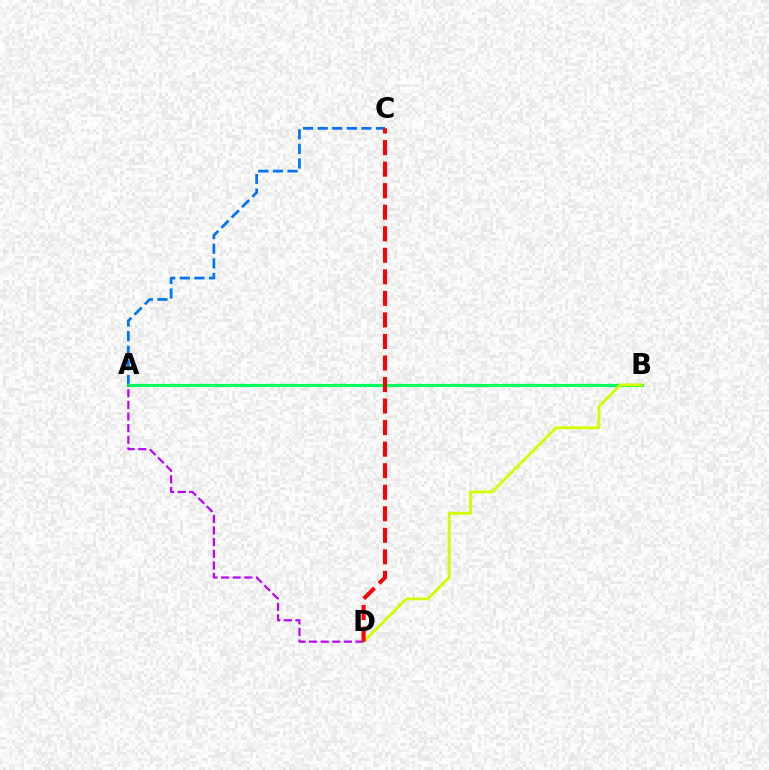{('A', 'C'): [{'color': '#0074ff', 'line_style': 'dashed', 'thickness': 1.98}], ('A', 'B'): [{'color': '#00ff5c', 'line_style': 'solid', 'thickness': 2.31}], ('B', 'D'): [{'color': '#d1ff00', 'line_style': 'solid', 'thickness': 2.09}], ('A', 'D'): [{'color': '#b900ff', 'line_style': 'dashed', 'thickness': 1.58}], ('C', 'D'): [{'color': '#ff0000', 'line_style': 'dashed', 'thickness': 2.93}]}